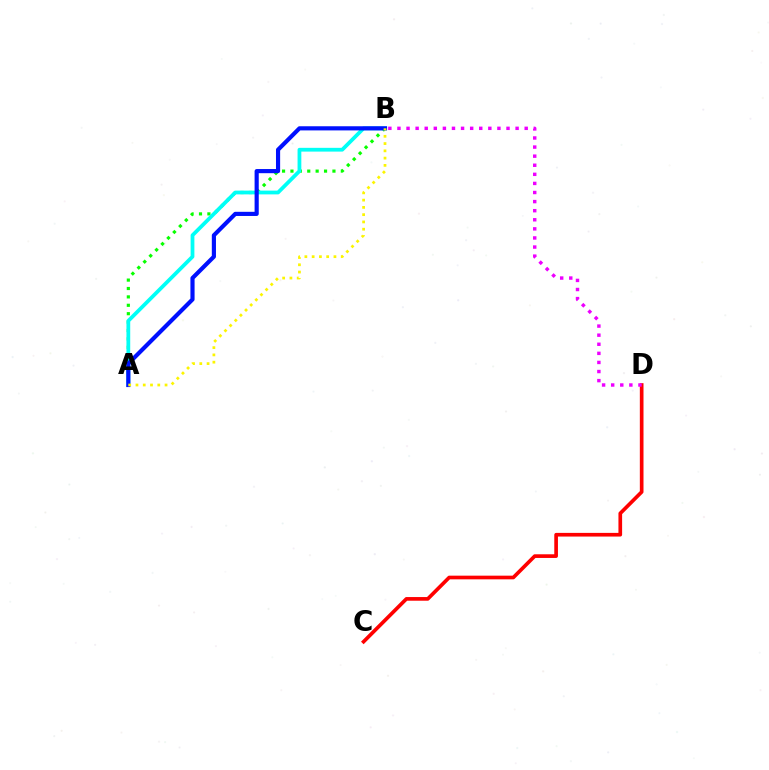{('A', 'B'): [{'color': '#08ff00', 'line_style': 'dotted', 'thickness': 2.28}, {'color': '#00fff6', 'line_style': 'solid', 'thickness': 2.71}, {'color': '#0010ff', 'line_style': 'solid', 'thickness': 2.99}, {'color': '#fcf500', 'line_style': 'dotted', 'thickness': 1.97}], ('C', 'D'): [{'color': '#ff0000', 'line_style': 'solid', 'thickness': 2.64}], ('B', 'D'): [{'color': '#ee00ff', 'line_style': 'dotted', 'thickness': 2.47}]}